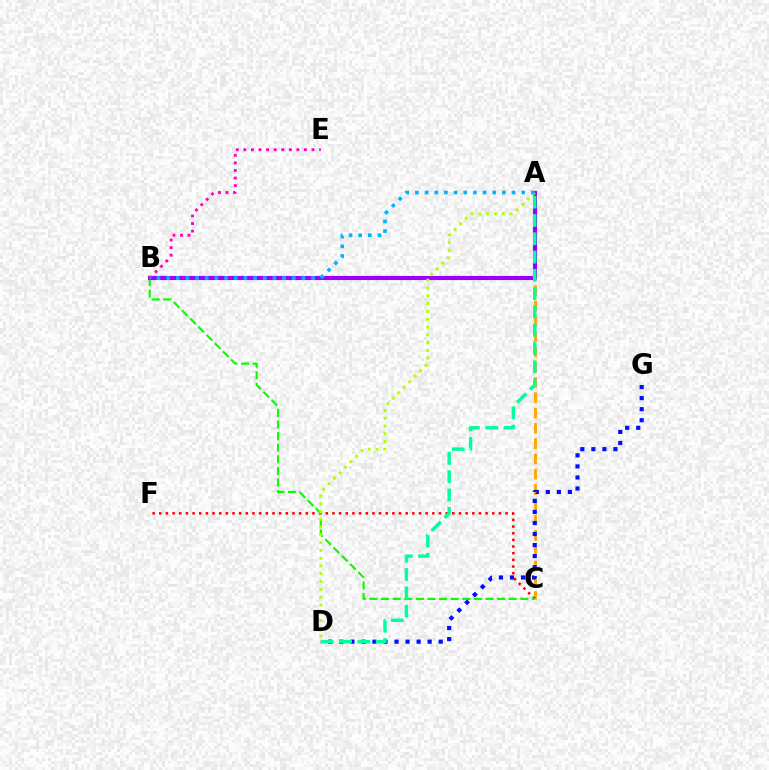{('A', 'C'): [{'color': '#ffa500', 'line_style': 'dashed', 'thickness': 2.08}], ('C', 'F'): [{'color': '#ff0000', 'line_style': 'dotted', 'thickness': 1.81}], ('B', 'C'): [{'color': '#08ff00', 'line_style': 'dashed', 'thickness': 1.58}], ('A', 'B'): [{'color': '#9b00ff', 'line_style': 'solid', 'thickness': 2.96}, {'color': '#00b5ff', 'line_style': 'dotted', 'thickness': 2.63}], ('A', 'D'): [{'color': '#b3ff00', 'line_style': 'dotted', 'thickness': 2.12}, {'color': '#00ff9d', 'line_style': 'dashed', 'thickness': 2.48}], ('D', 'G'): [{'color': '#0010ff', 'line_style': 'dotted', 'thickness': 3.0}], ('B', 'E'): [{'color': '#ff00bd', 'line_style': 'dotted', 'thickness': 2.06}]}